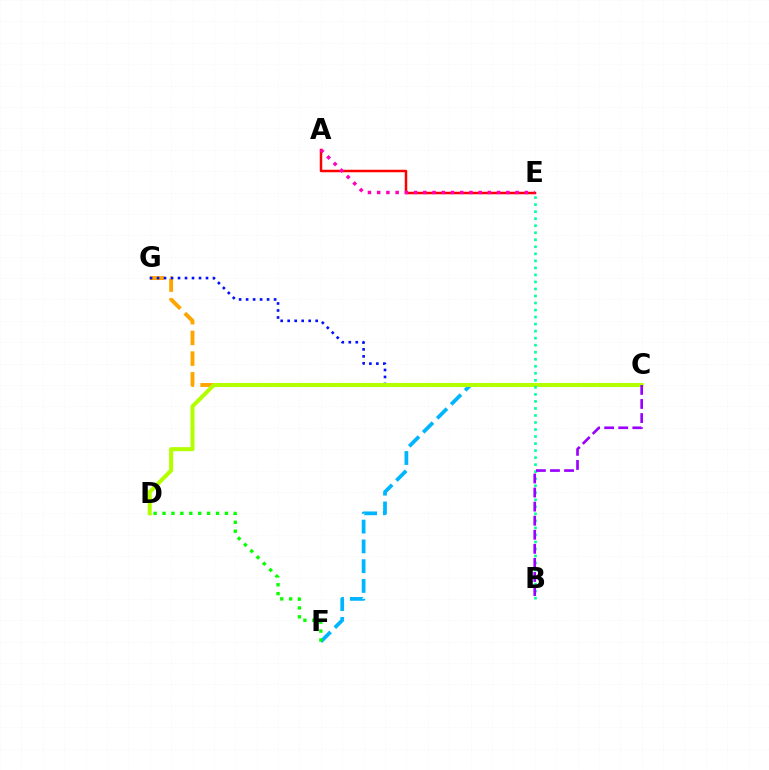{('A', 'E'): [{'color': '#ff0000', 'line_style': 'solid', 'thickness': 1.79}, {'color': '#ff00bd', 'line_style': 'dotted', 'thickness': 2.51}], ('C', 'F'): [{'color': '#00b5ff', 'line_style': 'dashed', 'thickness': 2.69}], ('C', 'G'): [{'color': '#ffa500', 'line_style': 'dashed', 'thickness': 2.81}, {'color': '#0010ff', 'line_style': 'dotted', 'thickness': 1.9}], ('C', 'D'): [{'color': '#b3ff00', 'line_style': 'solid', 'thickness': 2.92}], ('D', 'F'): [{'color': '#08ff00', 'line_style': 'dotted', 'thickness': 2.42}], ('B', 'E'): [{'color': '#00ff9d', 'line_style': 'dotted', 'thickness': 1.91}], ('B', 'C'): [{'color': '#9b00ff', 'line_style': 'dashed', 'thickness': 1.91}]}